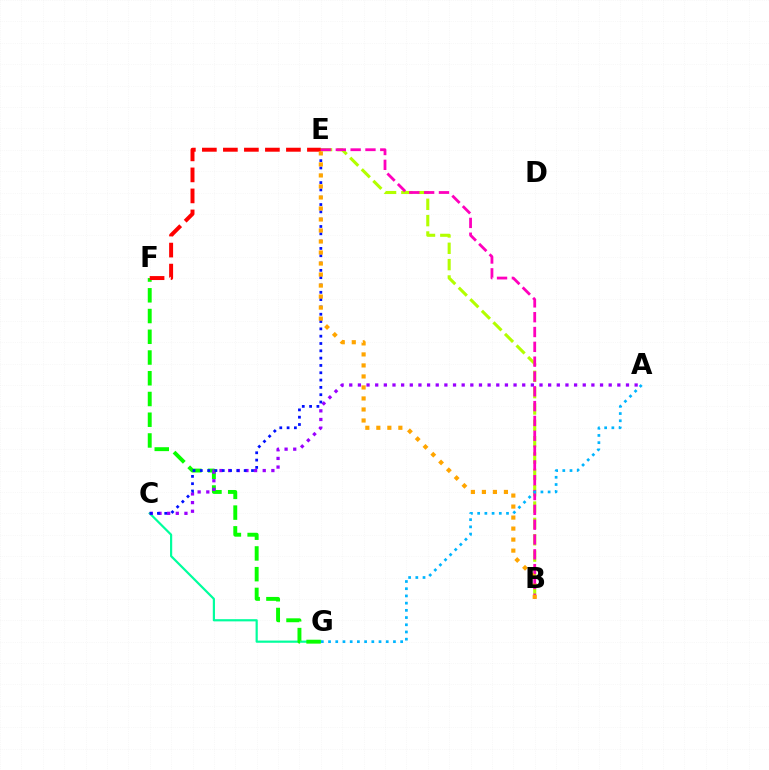{('C', 'G'): [{'color': '#00ff9d', 'line_style': 'solid', 'thickness': 1.58}], ('F', 'G'): [{'color': '#08ff00', 'line_style': 'dashed', 'thickness': 2.82}], ('B', 'E'): [{'color': '#b3ff00', 'line_style': 'dashed', 'thickness': 2.22}, {'color': '#ff00bd', 'line_style': 'dashed', 'thickness': 2.01}, {'color': '#ffa500', 'line_style': 'dotted', 'thickness': 2.99}], ('A', 'G'): [{'color': '#00b5ff', 'line_style': 'dotted', 'thickness': 1.96}], ('A', 'C'): [{'color': '#9b00ff', 'line_style': 'dotted', 'thickness': 2.35}], ('C', 'E'): [{'color': '#0010ff', 'line_style': 'dotted', 'thickness': 1.99}], ('E', 'F'): [{'color': '#ff0000', 'line_style': 'dashed', 'thickness': 2.85}]}